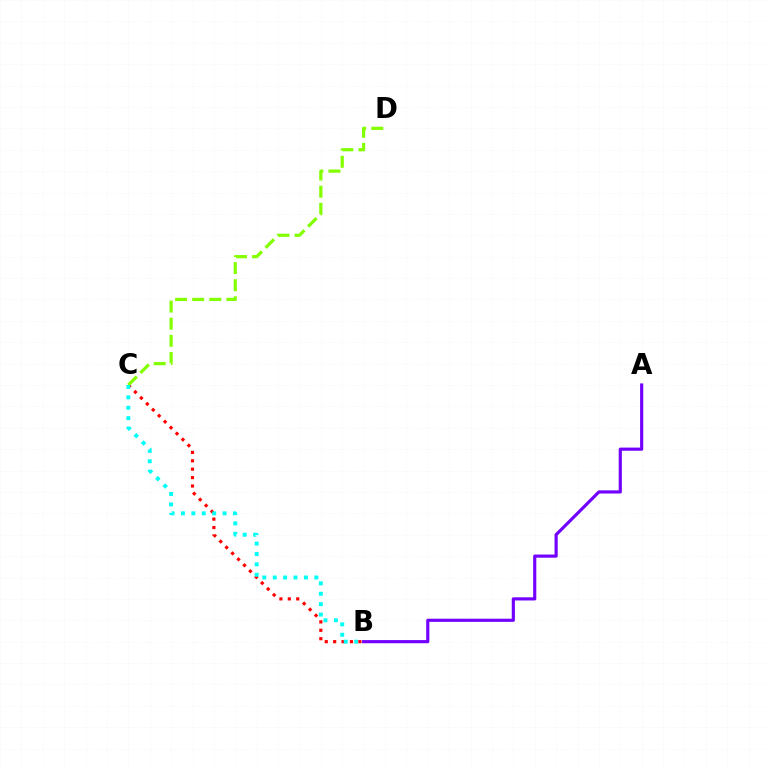{('A', 'B'): [{'color': '#7200ff', 'line_style': 'solid', 'thickness': 2.27}], ('B', 'C'): [{'color': '#ff0000', 'line_style': 'dotted', 'thickness': 2.28}, {'color': '#00fff6', 'line_style': 'dotted', 'thickness': 2.82}], ('C', 'D'): [{'color': '#84ff00', 'line_style': 'dashed', 'thickness': 2.32}]}